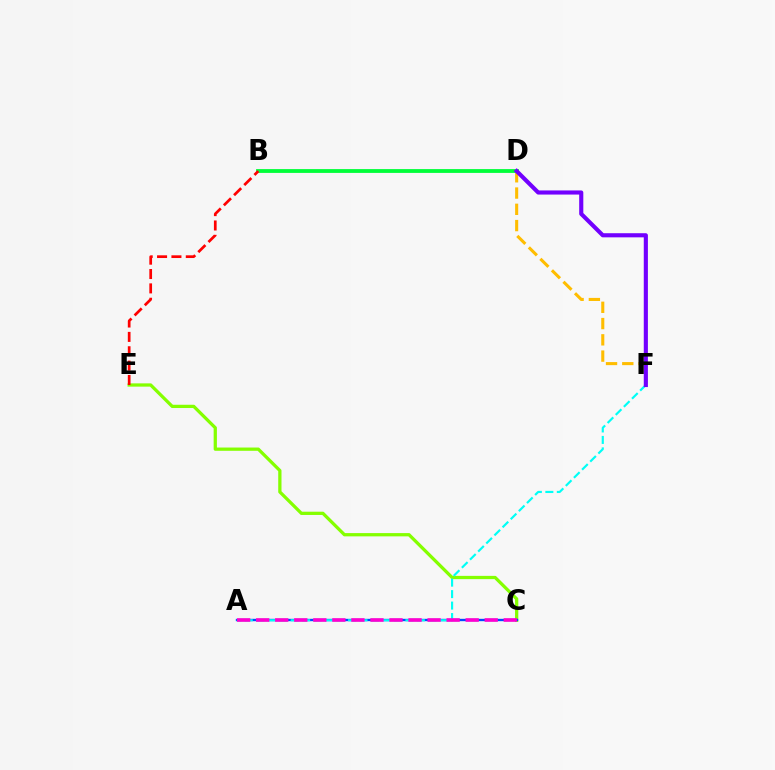{('C', 'E'): [{'color': '#84ff00', 'line_style': 'solid', 'thickness': 2.35}], ('A', 'C'): [{'color': '#004bff', 'line_style': 'solid', 'thickness': 1.69}, {'color': '#ff00cf', 'line_style': 'dashed', 'thickness': 2.59}], ('D', 'F'): [{'color': '#ffbd00', 'line_style': 'dashed', 'thickness': 2.21}, {'color': '#7200ff', 'line_style': 'solid', 'thickness': 2.97}], ('B', 'D'): [{'color': '#00ff39', 'line_style': 'solid', 'thickness': 2.75}], ('A', 'F'): [{'color': '#00fff6', 'line_style': 'dashed', 'thickness': 1.56}], ('B', 'E'): [{'color': '#ff0000', 'line_style': 'dashed', 'thickness': 1.95}]}